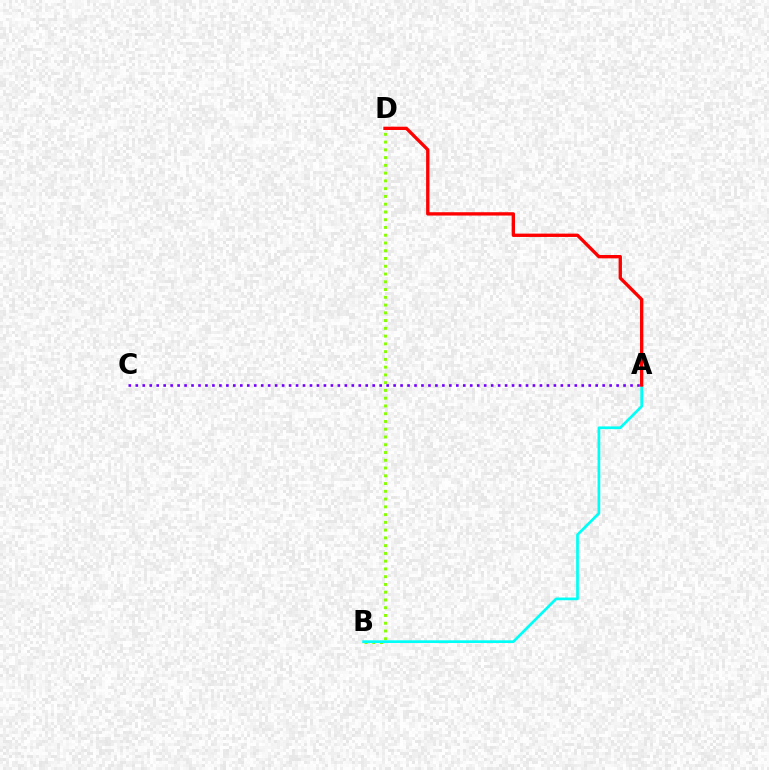{('B', 'D'): [{'color': '#84ff00', 'line_style': 'dotted', 'thickness': 2.11}], ('A', 'B'): [{'color': '#00fff6', 'line_style': 'solid', 'thickness': 1.95}], ('A', 'C'): [{'color': '#7200ff', 'line_style': 'dotted', 'thickness': 1.89}], ('A', 'D'): [{'color': '#ff0000', 'line_style': 'solid', 'thickness': 2.4}]}